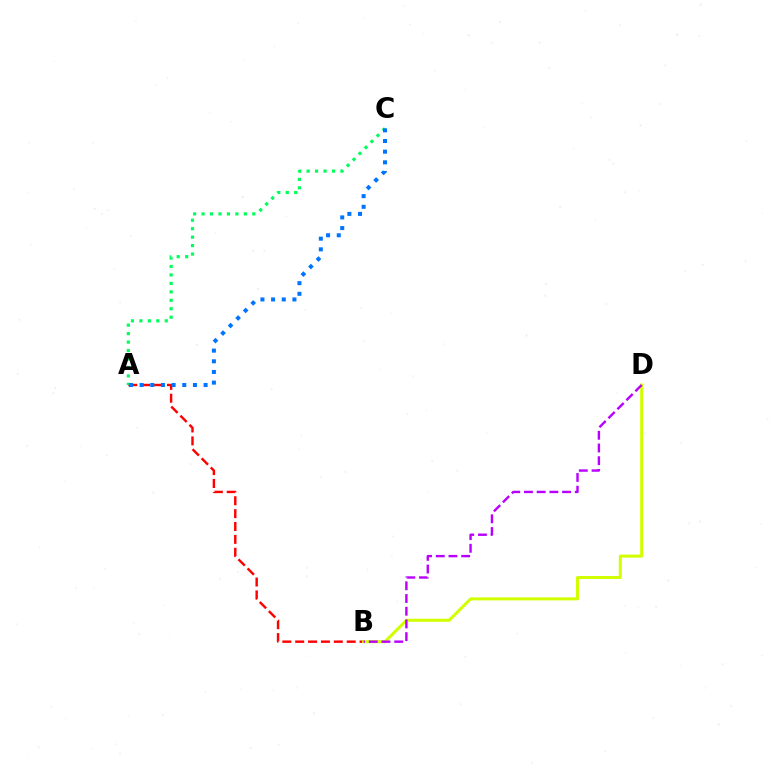{('A', 'B'): [{'color': '#ff0000', 'line_style': 'dashed', 'thickness': 1.75}], ('A', 'C'): [{'color': '#00ff5c', 'line_style': 'dotted', 'thickness': 2.3}, {'color': '#0074ff', 'line_style': 'dotted', 'thickness': 2.9}], ('B', 'D'): [{'color': '#d1ff00', 'line_style': 'solid', 'thickness': 2.18}, {'color': '#b900ff', 'line_style': 'dashed', 'thickness': 1.73}]}